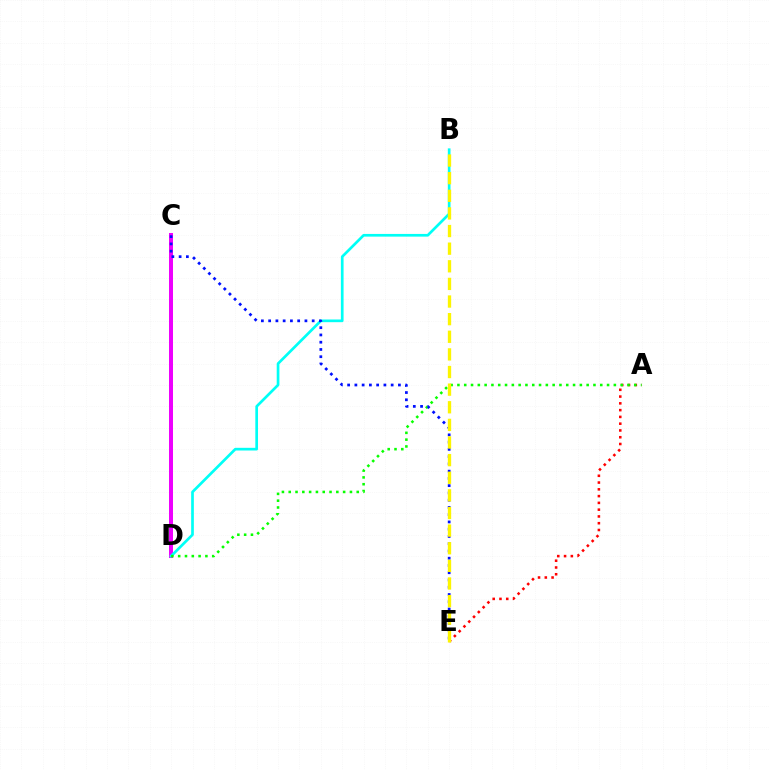{('C', 'D'): [{'color': '#ee00ff', 'line_style': 'solid', 'thickness': 2.87}], ('A', 'E'): [{'color': '#ff0000', 'line_style': 'dotted', 'thickness': 1.84}], ('B', 'D'): [{'color': '#00fff6', 'line_style': 'solid', 'thickness': 1.94}], ('A', 'D'): [{'color': '#08ff00', 'line_style': 'dotted', 'thickness': 1.85}], ('C', 'E'): [{'color': '#0010ff', 'line_style': 'dotted', 'thickness': 1.97}], ('B', 'E'): [{'color': '#fcf500', 'line_style': 'dashed', 'thickness': 2.39}]}